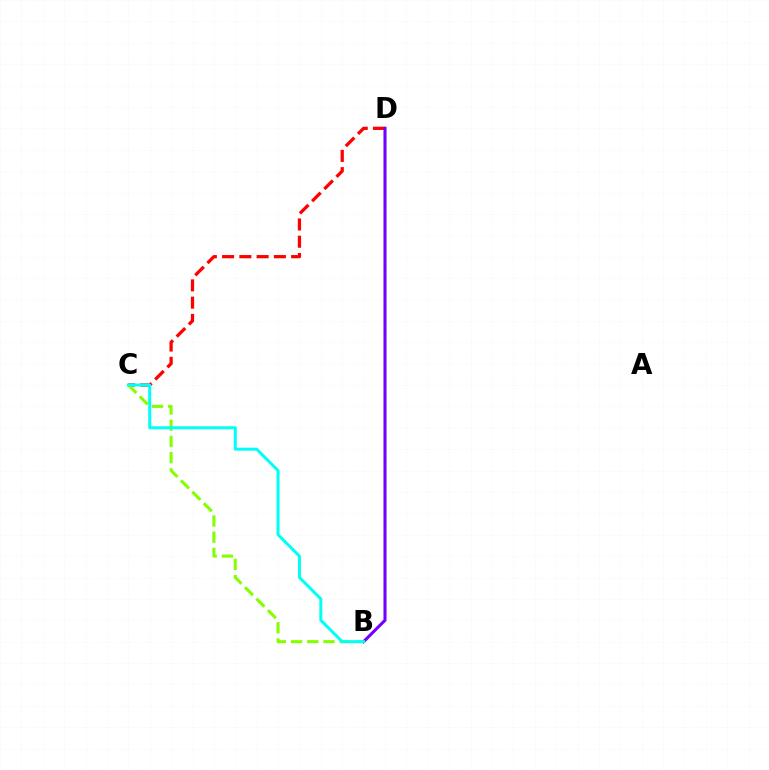{('C', 'D'): [{'color': '#ff0000', 'line_style': 'dashed', 'thickness': 2.34}], ('B', 'C'): [{'color': '#84ff00', 'line_style': 'dashed', 'thickness': 2.2}, {'color': '#00fff6', 'line_style': 'solid', 'thickness': 2.16}], ('B', 'D'): [{'color': '#7200ff', 'line_style': 'solid', 'thickness': 2.21}]}